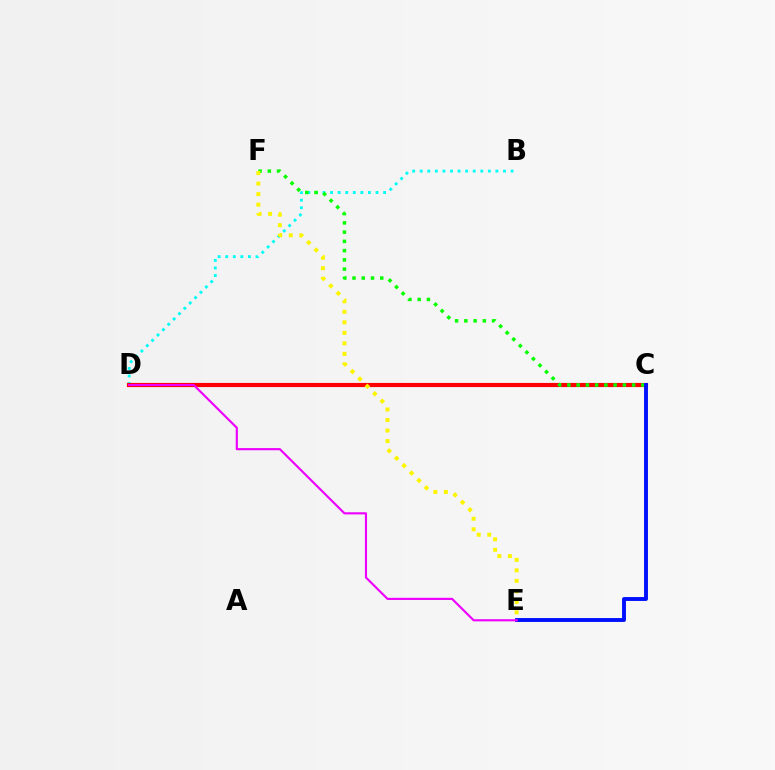{('B', 'D'): [{'color': '#00fff6', 'line_style': 'dotted', 'thickness': 2.06}], ('C', 'D'): [{'color': '#ff0000', 'line_style': 'solid', 'thickness': 2.99}], ('C', 'F'): [{'color': '#08ff00', 'line_style': 'dotted', 'thickness': 2.51}], ('C', 'E'): [{'color': '#0010ff', 'line_style': 'solid', 'thickness': 2.8}], ('E', 'F'): [{'color': '#fcf500', 'line_style': 'dotted', 'thickness': 2.86}], ('D', 'E'): [{'color': '#ee00ff', 'line_style': 'solid', 'thickness': 1.55}]}